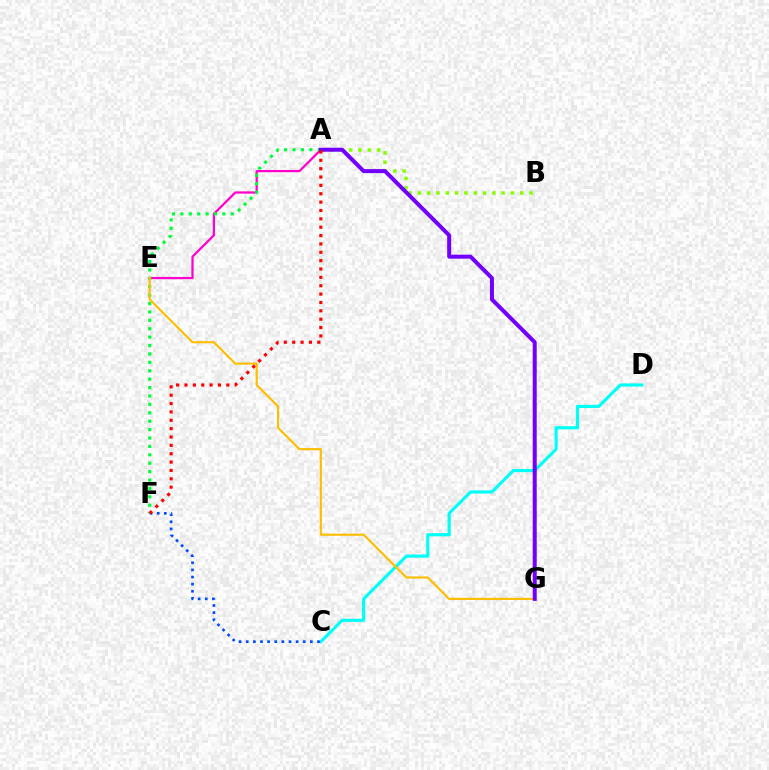{('A', 'E'): [{'color': '#ff00cf', 'line_style': 'solid', 'thickness': 1.62}], ('A', 'B'): [{'color': '#84ff00', 'line_style': 'dotted', 'thickness': 2.53}], ('C', 'D'): [{'color': '#00fff6', 'line_style': 'solid', 'thickness': 2.27}], ('A', 'F'): [{'color': '#00ff39', 'line_style': 'dotted', 'thickness': 2.28}, {'color': '#ff0000', 'line_style': 'dotted', 'thickness': 2.27}], ('E', 'G'): [{'color': '#ffbd00', 'line_style': 'solid', 'thickness': 1.53}], ('C', 'F'): [{'color': '#004bff', 'line_style': 'dotted', 'thickness': 1.94}], ('A', 'G'): [{'color': '#7200ff', 'line_style': 'solid', 'thickness': 2.88}]}